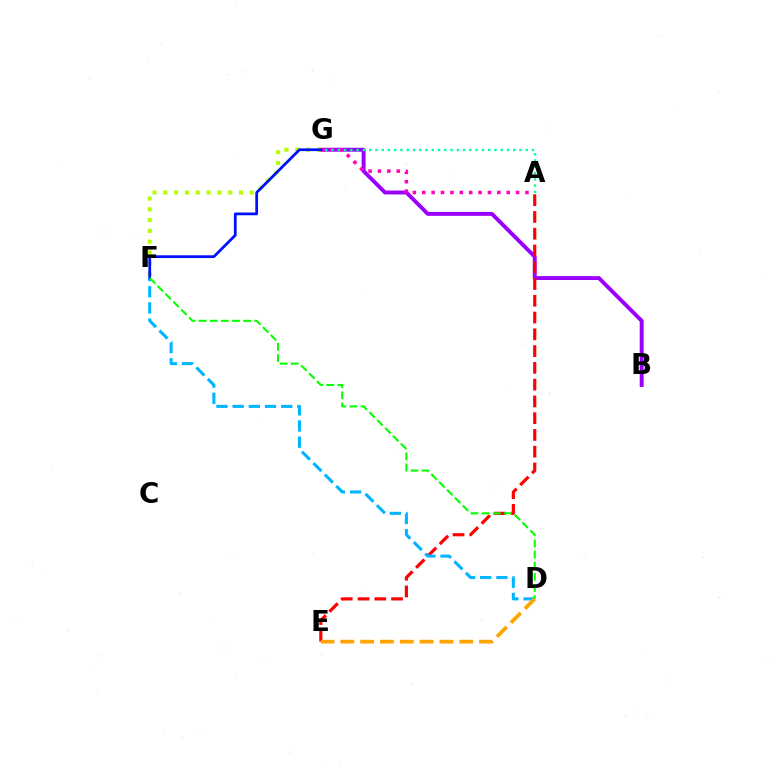{('B', 'G'): [{'color': '#9b00ff', 'line_style': 'solid', 'thickness': 2.82}], ('A', 'E'): [{'color': '#ff0000', 'line_style': 'dashed', 'thickness': 2.28}], ('A', 'G'): [{'color': '#ff00bd', 'line_style': 'dotted', 'thickness': 2.55}, {'color': '#00ff9d', 'line_style': 'dotted', 'thickness': 1.7}], ('D', 'F'): [{'color': '#00b5ff', 'line_style': 'dashed', 'thickness': 2.2}, {'color': '#08ff00', 'line_style': 'dashed', 'thickness': 1.51}], ('D', 'E'): [{'color': '#ffa500', 'line_style': 'dashed', 'thickness': 2.69}], ('F', 'G'): [{'color': '#b3ff00', 'line_style': 'dotted', 'thickness': 2.94}, {'color': '#0010ff', 'line_style': 'solid', 'thickness': 1.98}]}